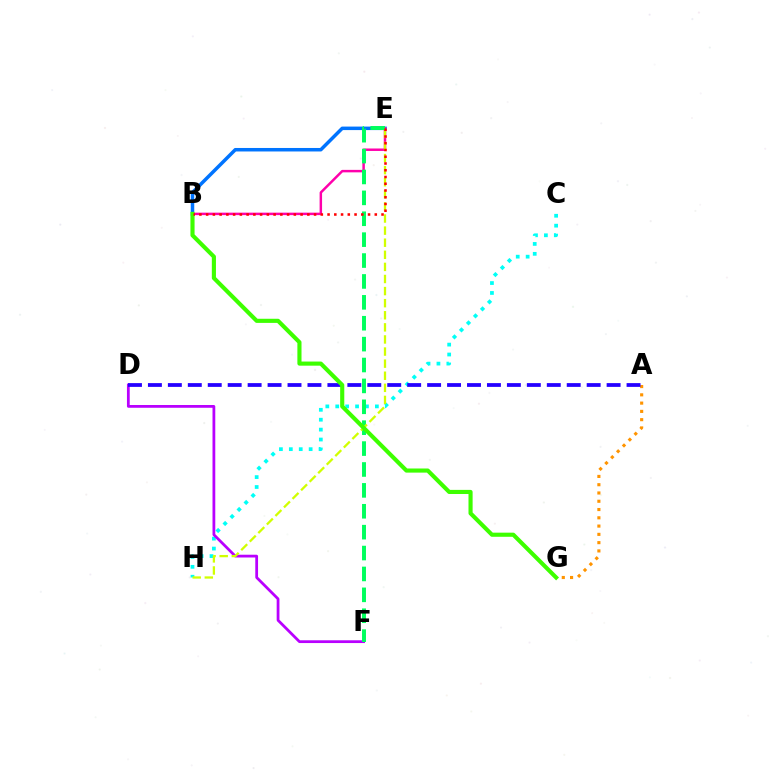{('C', 'H'): [{'color': '#00fff6', 'line_style': 'dotted', 'thickness': 2.69}], ('B', 'E'): [{'color': '#0074ff', 'line_style': 'solid', 'thickness': 2.52}, {'color': '#ff00ac', 'line_style': 'solid', 'thickness': 1.78}, {'color': '#ff0000', 'line_style': 'dotted', 'thickness': 1.83}], ('D', 'F'): [{'color': '#b900ff', 'line_style': 'solid', 'thickness': 1.99}], ('A', 'G'): [{'color': '#ff9400', 'line_style': 'dotted', 'thickness': 2.25}], ('E', 'F'): [{'color': '#00ff5c', 'line_style': 'dashed', 'thickness': 2.84}], ('A', 'D'): [{'color': '#2500ff', 'line_style': 'dashed', 'thickness': 2.71}], ('E', 'H'): [{'color': '#d1ff00', 'line_style': 'dashed', 'thickness': 1.64}], ('B', 'G'): [{'color': '#3dff00', 'line_style': 'solid', 'thickness': 2.97}]}